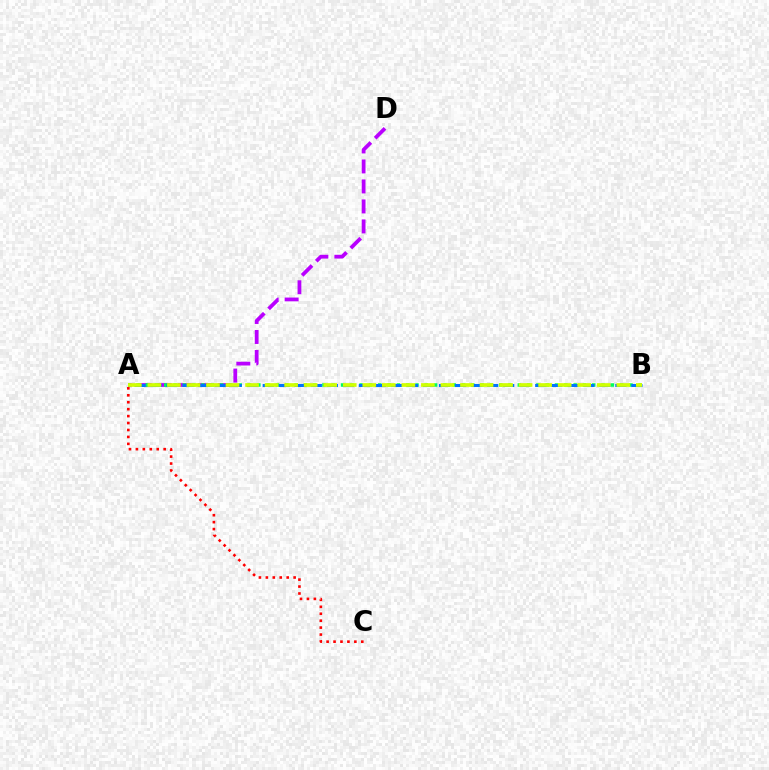{('A', 'D'): [{'color': '#b900ff', 'line_style': 'dashed', 'thickness': 2.72}], ('A', 'B'): [{'color': '#00ff5c', 'line_style': 'dotted', 'thickness': 2.53}, {'color': '#0074ff', 'line_style': 'dashed', 'thickness': 2.18}, {'color': '#d1ff00', 'line_style': 'dashed', 'thickness': 2.65}], ('A', 'C'): [{'color': '#ff0000', 'line_style': 'dotted', 'thickness': 1.89}]}